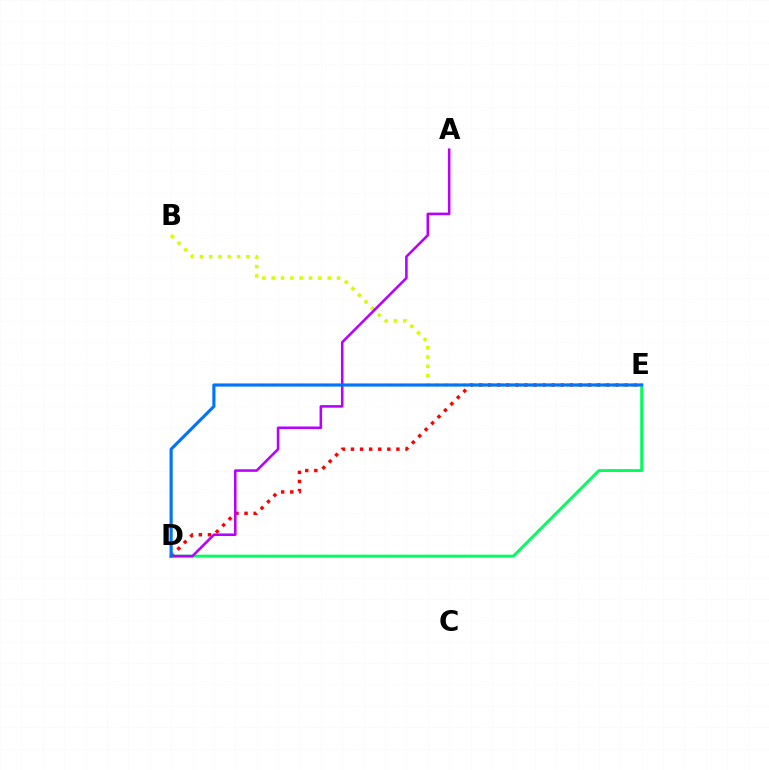{('D', 'E'): [{'color': '#ff0000', 'line_style': 'dotted', 'thickness': 2.47}, {'color': '#00ff5c', 'line_style': 'solid', 'thickness': 2.09}, {'color': '#0074ff', 'line_style': 'solid', 'thickness': 2.26}], ('B', 'E'): [{'color': '#d1ff00', 'line_style': 'dotted', 'thickness': 2.53}], ('A', 'D'): [{'color': '#b900ff', 'line_style': 'solid', 'thickness': 1.85}]}